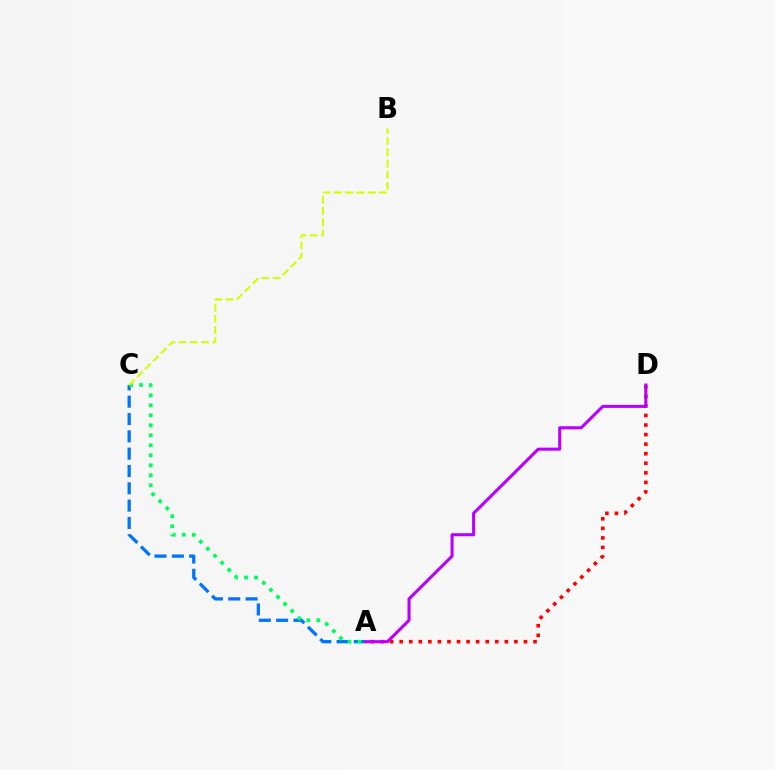{('A', 'C'): [{'color': '#0074ff', 'line_style': 'dashed', 'thickness': 2.35}, {'color': '#00ff5c', 'line_style': 'dotted', 'thickness': 2.71}], ('A', 'D'): [{'color': '#ff0000', 'line_style': 'dotted', 'thickness': 2.6}, {'color': '#b900ff', 'line_style': 'solid', 'thickness': 2.2}], ('B', 'C'): [{'color': '#d1ff00', 'line_style': 'dashed', 'thickness': 1.52}]}